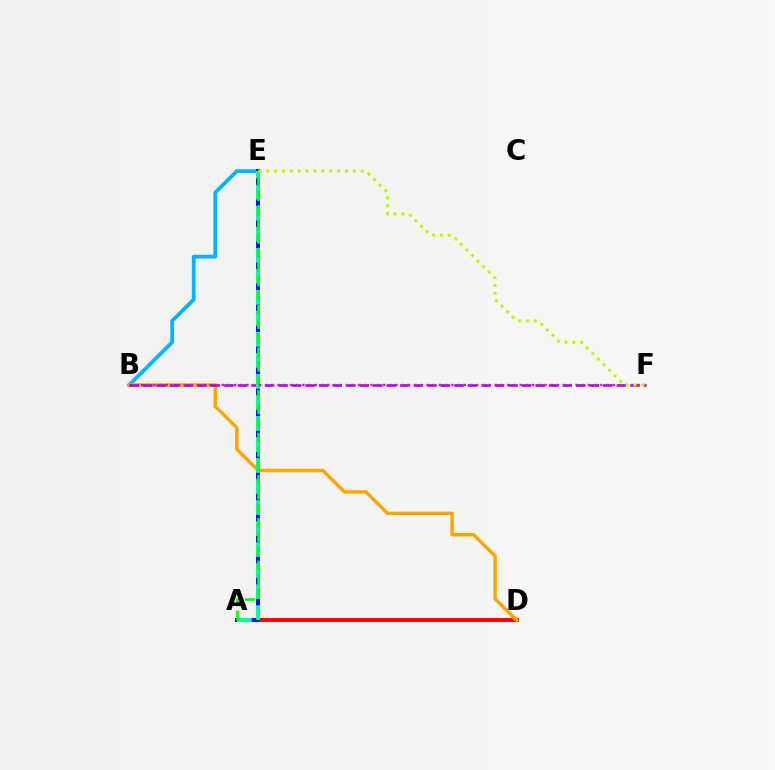{('A', 'D'): [{'color': '#ff0000', 'line_style': 'solid', 'thickness': 2.82}], ('B', 'E'): [{'color': '#00b5ff', 'line_style': 'solid', 'thickness': 2.7}], ('B', 'D'): [{'color': '#ffa500', 'line_style': 'solid', 'thickness': 2.46}], ('A', 'E'): [{'color': '#0010ff', 'line_style': 'solid', 'thickness': 2.85}, {'color': '#00ff9d', 'line_style': 'dashed', 'thickness': 2.86}, {'color': '#08ff00', 'line_style': 'dashed', 'thickness': 1.93}], ('B', 'F'): [{'color': '#9b00ff', 'line_style': 'dashed', 'thickness': 1.84}, {'color': '#ff00bd', 'line_style': 'dotted', 'thickness': 1.69}], ('E', 'F'): [{'color': '#b3ff00', 'line_style': 'dotted', 'thickness': 2.14}]}